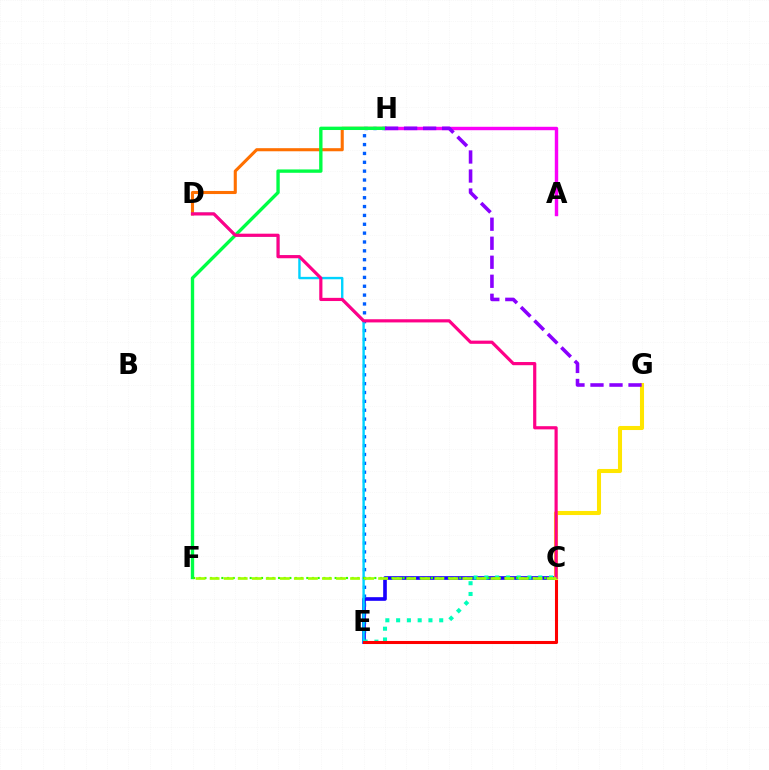{('C', 'E'): [{'color': '#1900ff', 'line_style': 'solid', 'thickness': 2.62}, {'color': '#00ffbb', 'line_style': 'dotted', 'thickness': 2.93}, {'color': '#ff0000', 'line_style': 'solid', 'thickness': 2.2}], ('D', 'H'): [{'color': '#ff7000', 'line_style': 'solid', 'thickness': 2.22}], ('E', 'H'): [{'color': '#005dff', 'line_style': 'dotted', 'thickness': 2.41}], ('D', 'E'): [{'color': '#00d3ff', 'line_style': 'solid', 'thickness': 1.73}], ('A', 'H'): [{'color': '#fa00f9', 'line_style': 'solid', 'thickness': 2.46}], ('F', 'H'): [{'color': '#00ff45', 'line_style': 'solid', 'thickness': 2.42}], ('C', 'F'): [{'color': '#31ff00', 'line_style': 'dotted', 'thickness': 1.54}, {'color': '#a2ff00', 'line_style': 'dashed', 'thickness': 1.91}], ('C', 'G'): [{'color': '#ffe600', 'line_style': 'solid', 'thickness': 2.93}], ('C', 'D'): [{'color': '#ff0088', 'line_style': 'solid', 'thickness': 2.29}], ('G', 'H'): [{'color': '#8a00ff', 'line_style': 'dashed', 'thickness': 2.58}]}